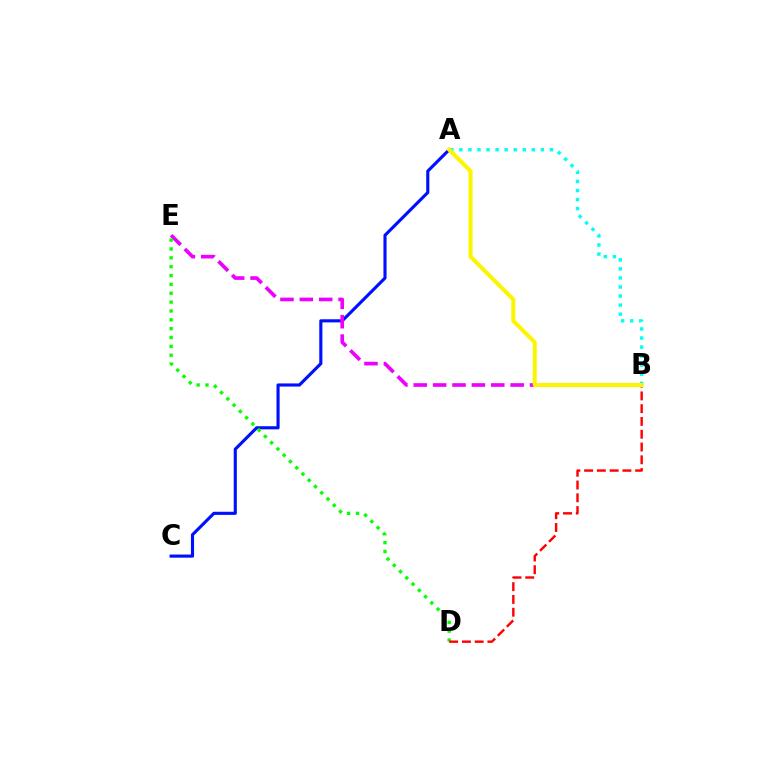{('A', 'C'): [{'color': '#0010ff', 'line_style': 'solid', 'thickness': 2.25}], ('B', 'E'): [{'color': '#ee00ff', 'line_style': 'dashed', 'thickness': 2.63}], ('D', 'E'): [{'color': '#08ff00', 'line_style': 'dotted', 'thickness': 2.41}], ('B', 'D'): [{'color': '#ff0000', 'line_style': 'dashed', 'thickness': 1.74}], ('A', 'B'): [{'color': '#00fff6', 'line_style': 'dotted', 'thickness': 2.46}, {'color': '#fcf500', 'line_style': 'solid', 'thickness': 2.91}]}